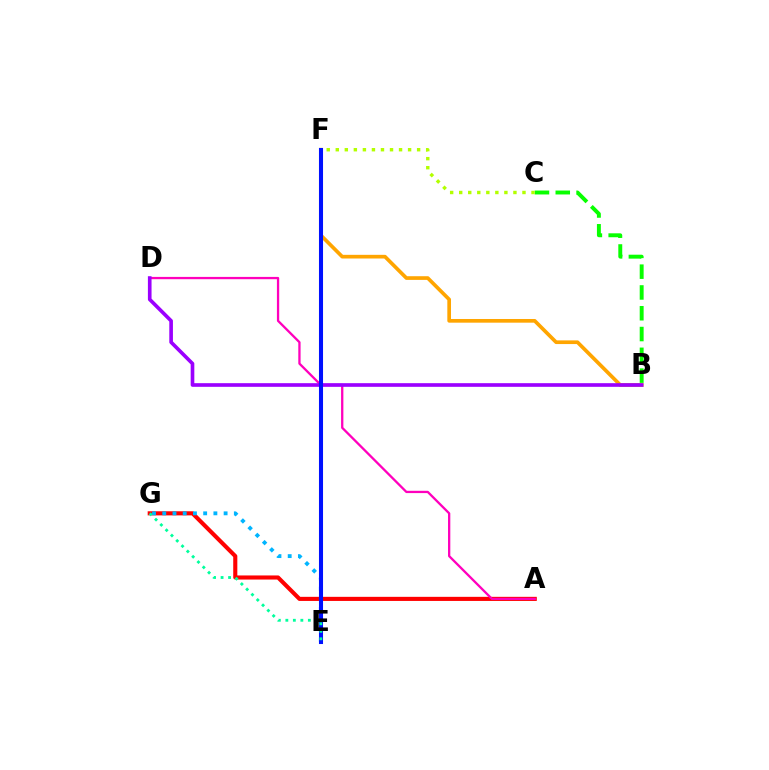{('B', 'F'): [{'color': '#ffa500', 'line_style': 'solid', 'thickness': 2.65}], ('A', 'G'): [{'color': '#ff0000', 'line_style': 'solid', 'thickness': 2.95}], ('A', 'D'): [{'color': '#ff00bd', 'line_style': 'solid', 'thickness': 1.65}], ('B', 'D'): [{'color': '#9b00ff', 'line_style': 'solid', 'thickness': 2.63}], ('B', 'C'): [{'color': '#08ff00', 'line_style': 'dashed', 'thickness': 2.82}], ('E', 'G'): [{'color': '#00b5ff', 'line_style': 'dotted', 'thickness': 2.78}, {'color': '#00ff9d', 'line_style': 'dotted', 'thickness': 2.04}], ('C', 'F'): [{'color': '#b3ff00', 'line_style': 'dotted', 'thickness': 2.46}], ('E', 'F'): [{'color': '#0010ff', 'line_style': 'solid', 'thickness': 2.92}]}